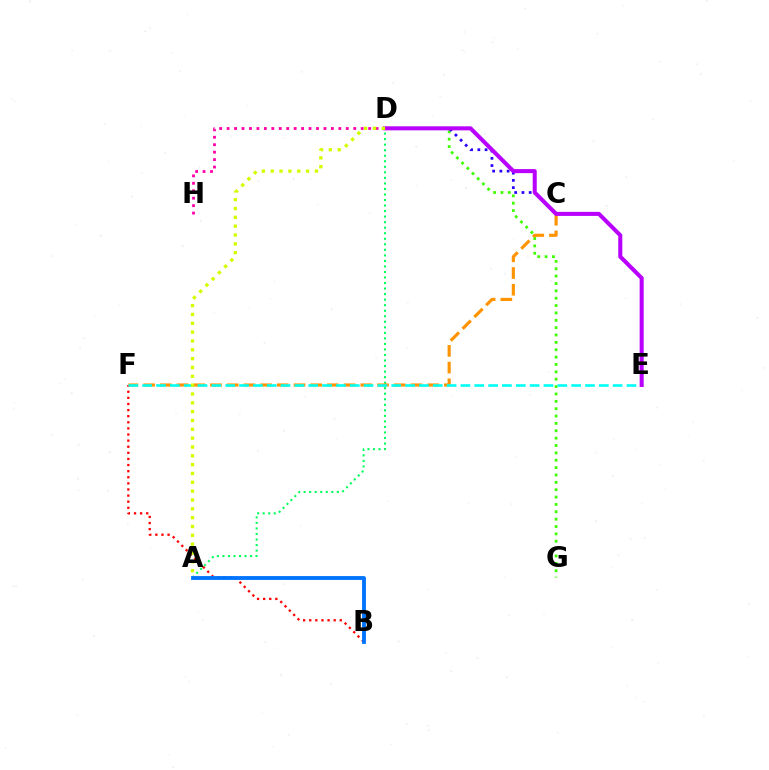{('B', 'F'): [{'color': '#ff0000', 'line_style': 'dotted', 'thickness': 1.66}], ('D', 'G'): [{'color': '#3dff00', 'line_style': 'dotted', 'thickness': 2.0}], ('A', 'D'): [{'color': '#00ff5c', 'line_style': 'dotted', 'thickness': 1.5}, {'color': '#d1ff00', 'line_style': 'dotted', 'thickness': 2.4}], ('A', 'B'): [{'color': '#0074ff', 'line_style': 'solid', 'thickness': 2.77}], ('C', 'D'): [{'color': '#2500ff', 'line_style': 'dotted', 'thickness': 1.97}], ('C', 'F'): [{'color': '#ff9400', 'line_style': 'dashed', 'thickness': 2.27}], ('E', 'F'): [{'color': '#00fff6', 'line_style': 'dashed', 'thickness': 1.88}], ('D', 'E'): [{'color': '#b900ff', 'line_style': 'solid', 'thickness': 2.91}], ('D', 'H'): [{'color': '#ff00ac', 'line_style': 'dotted', 'thickness': 2.02}]}